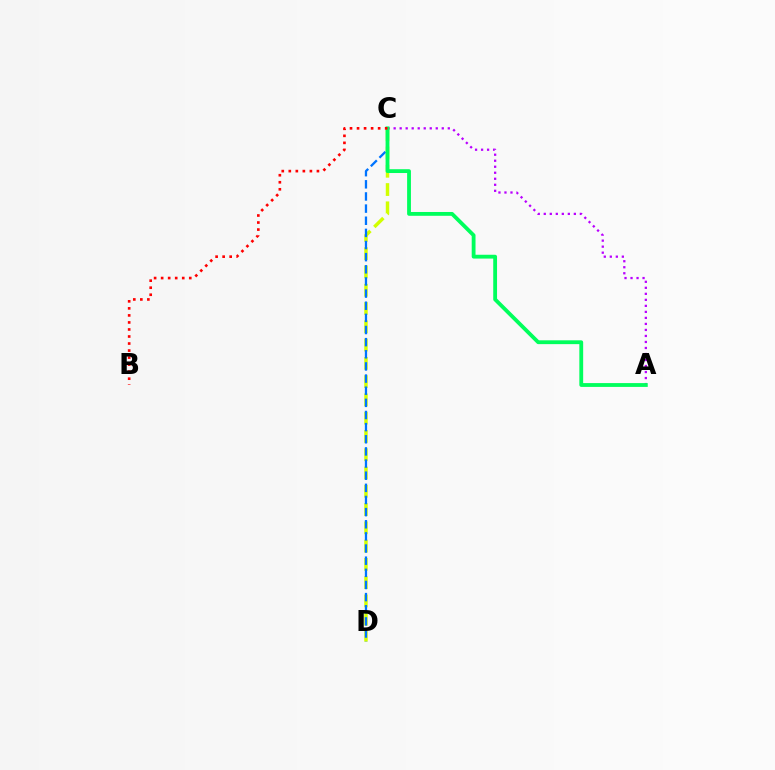{('C', 'D'): [{'color': '#d1ff00', 'line_style': 'dashed', 'thickness': 2.48}, {'color': '#0074ff', 'line_style': 'dashed', 'thickness': 1.65}], ('A', 'C'): [{'color': '#b900ff', 'line_style': 'dotted', 'thickness': 1.63}, {'color': '#00ff5c', 'line_style': 'solid', 'thickness': 2.75}], ('B', 'C'): [{'color': '#ff0000', 'line_style': 'dotted', 'thickness': 1.91}]}